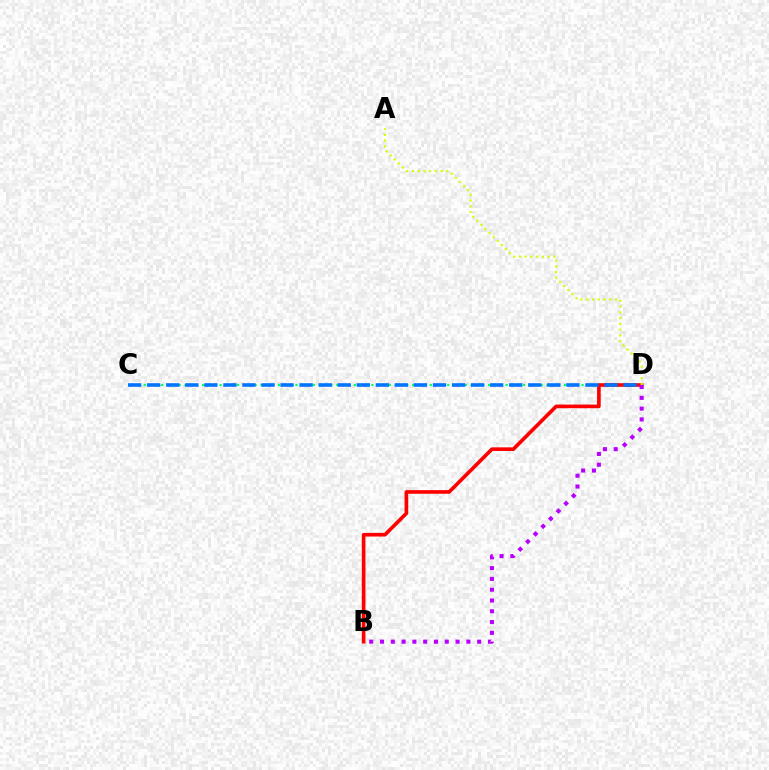{('C', 'D'): [{'color': '#00ff5c', 'line_style': 'dotted', 'thickness': 1.59}, {'color': '#0074ff', 'line_style': 'dashed', 'thickness': 2.59}], ('B', 'D'): [{'color': '#ff0000', 'line_style': 'solid', 'thickness': 2.62}, {'color': '#b900ff', 'line_style': 'dotted', 'thickness': 2.93}], ('A', 'D'): [{'color': '#d1ff00', 'line_style': 'dotted', 'thickness': 1.56}]}